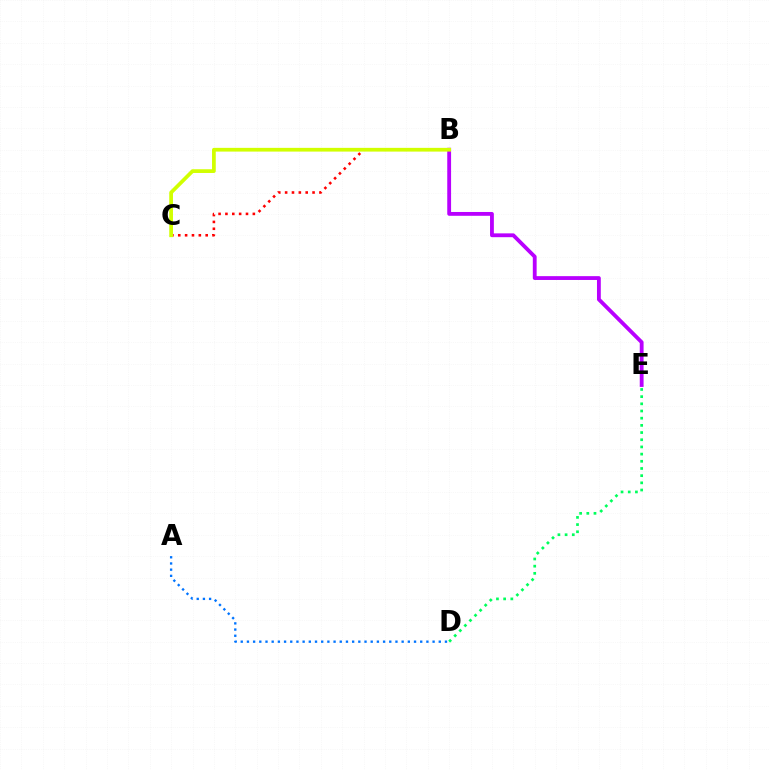{('B', 'C'): [{'color': '#ff0000', 'line_style': 'dotted', 'thickness': 1.86}, {'color': '#d1ff00', 'line_style': 'solid', 'thickness': 2.69}], ('B', 'E'): [{'color': '#b900ff', 'line_style': 'solid', 'thickness': 2.75}], ('D', 'E'): [{'color': '#00ff5c', 'line_style': 'dotted', 'thickness': 1.95}], ('A', 'D'): [{'color': '#0074ff', 'line_style': 'dotted', 'thickness': 1.68}]}